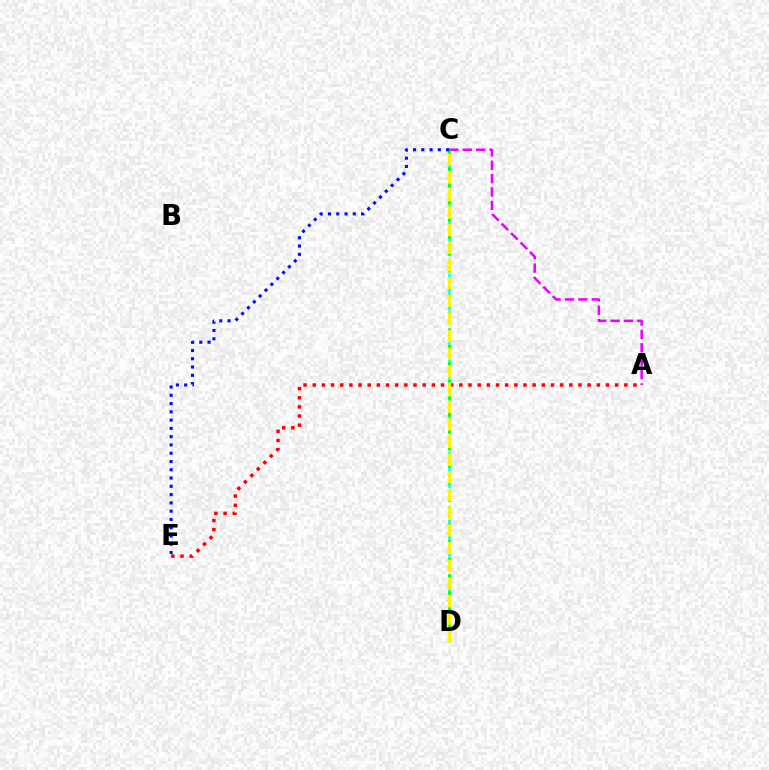{('A', 'C'): [{'color': '#ee00ff', 'line_style': 'dashed', 'thickness': 1.82}], ('C', 'D'): [{'color': '#00fff6', 'line_style': 'dashed', 'thickness': 1.86}, {'color': '#08ff00', 'line_style': 'dotted', 'thickness': 2.3}, {'color': '#fcf500', 'line_style': 'dashed', 'thickness': 2.4}], ('C', 'E'): [{'color': '#0010ff', 'line_style': 'dotted', 'thickness': 2.25}], ('A', 'E'): [{'color': '#ff0000', 'line_style': 'dotted', 'thickness': 2.49}]}